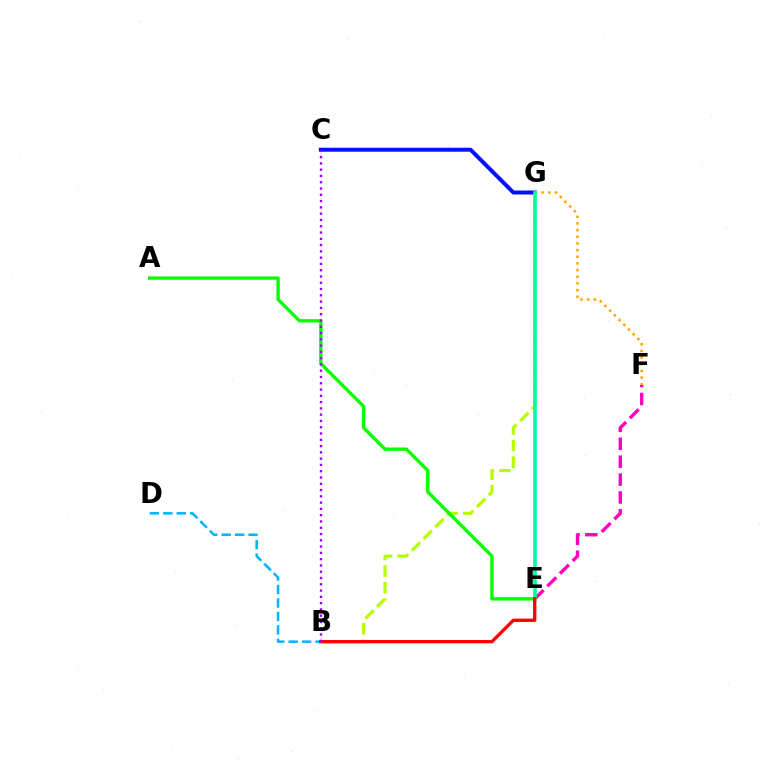{('B', 'G'): [{'color': '#b3ff00', 'line_style': 'dashed', 'thickness': 2.26}], ('B', 'D'): [{'color': '#00b5ff', 'line_style': 'dashed', 'thickness': 1.83}], ('E', 'F'): [{'color': '#ff00bd', 'line_style': 'dashed', 'thickness': 2.43}], ('C', 'G'): [{'color': '#0010ff', 'line_style': 'solid', 'thickness': 2.85}], ('F', 'G'): [{'color': '#ffa500', 'line_style': 'dotted', 'thickness': 1.81}], ('E', 'G'): [{'color': '#00ff9d', 'line_style': 'solid', 'thickness': 2.6}], ('A', 'E'): [{'color': '#08ff00', 'line_style': 'solid', 'thickness': 2.42}], ('B', 'E'): [{'color': '#ff0000', 'line_style': 'solid', 'thickness': 2.39}], ('B', 'C'): [{'color': '#9b00ff', 'line_style': 'dotted', 'thickness': 1.71}]}